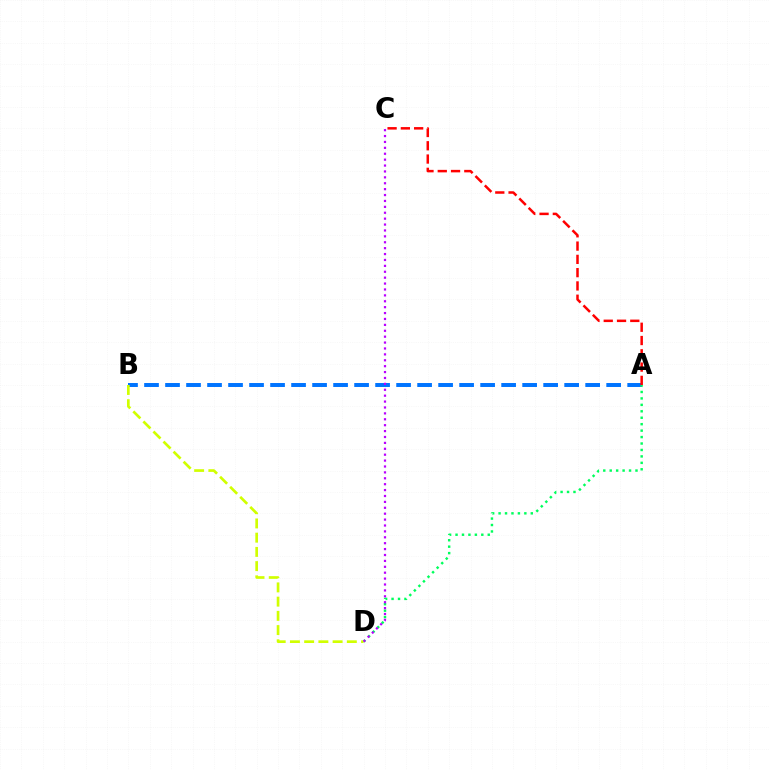{('A', 'B'): [{'color': '#0074ff', 'line_style': 'dashed', 'thickness': 2.85}], ('A', 'D'): [{'color': '#00ff5c', 'line_style': 'dotted', 'thickness': 1.75}], ('A', 'C'): [{'color': '#ff0000', 'line_style': 'dashed', 'thickness': 1.8}], ('B', 'D'): [{'color': '#d1ff00', 'line_style': 'dashed', 'thickness': 1.93}], ('C', 'D'): [{'color': '#b900ff', 'line_style': 'dotted', 'thickness': 1.6}]}